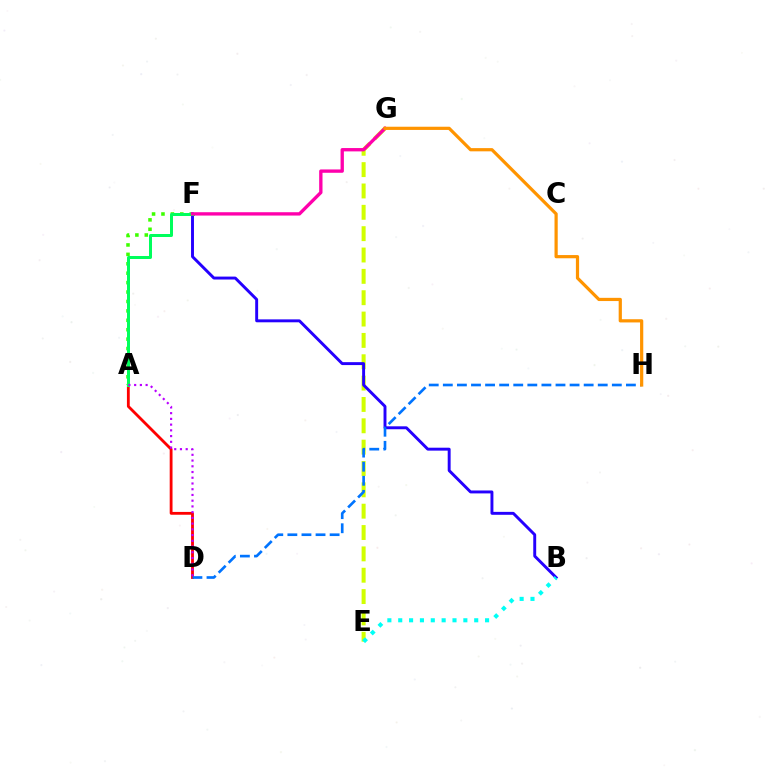{('E', 'G'): [{'color': '#d1ff00', 'line_style': 'dashed', 'thickness': 2.9}], ('A', 'D'): [{'color': '#ff0000', 'line_style': 'solid', 'thickness': 2.03}, {'color': '#b900ff', 'line_style': 'dotted', 'thickness': 1.56}], ('A', 'F'): [{'color': '#3dff00', 'line_style': 'dotted', 'thickness': 2.56}, {'color': '#00ff5c', 'line_style': 'solid', 'thickness': 2.16}], ('B', 'F'): [{'color': '#2500ff', 'line_style': 'solid', 'thickness': 2.11}], ('D', 'H'): [{'color': '#0074ff', 'line_style': 'dashed', 'thickness': 1.91}], ('B', 'E'): [{'color': '#00fff6', 'line_style': 'dotted', 'thickness': 2.95}], ('F', 'G'): [{'color': '#ff00ac', 'line_style': 'solid', 'thickness': 2.4}], ('G', 'H'): [{'color': '#ff9400', 'line_style': 'solid', 'thickness': 2.31}]}